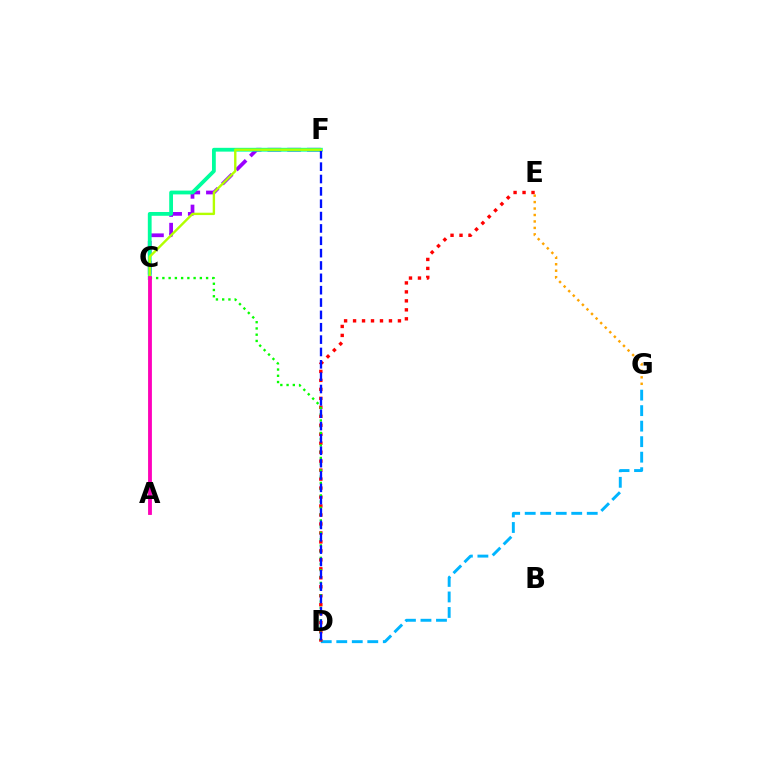{('C', 'F'): [{'color': '#9b00ff', 'line_style': 'dashed', 'thickness': 2.69}, {'color': '#00ff9d', 'line_style': 'solid', 'thickness': 2.73}], ('D', 'G'): [{'color': '#00b5ff', 'line_style': 'dashed', 'thickness': 2.11}], ('D', 'E'): [{'color': '#ff0000', 'line_style': 'dotted', 'thickness': 2.44}], ('C', 'D'): [{'color': '#08ff00', 'line_style': 'dotted', 'thickness': 1.7}], ('D', 'F'): [{'color': '#0010ff', 'line_style': 'dashed', 'thickness': 1.68}], ('E', 'G'): [{'color': '#ffa500', 'line_style': 'dotted', 'thickness': 1.75}], ('A', 'F'): [{'color': '#b3ff00', 'line_style': 'solid', 'thickness': 1.71}], ('A', 'C'): [{'color': '#ff00bd', 'line_style': 'solid', 'thickness': 2.74}]}